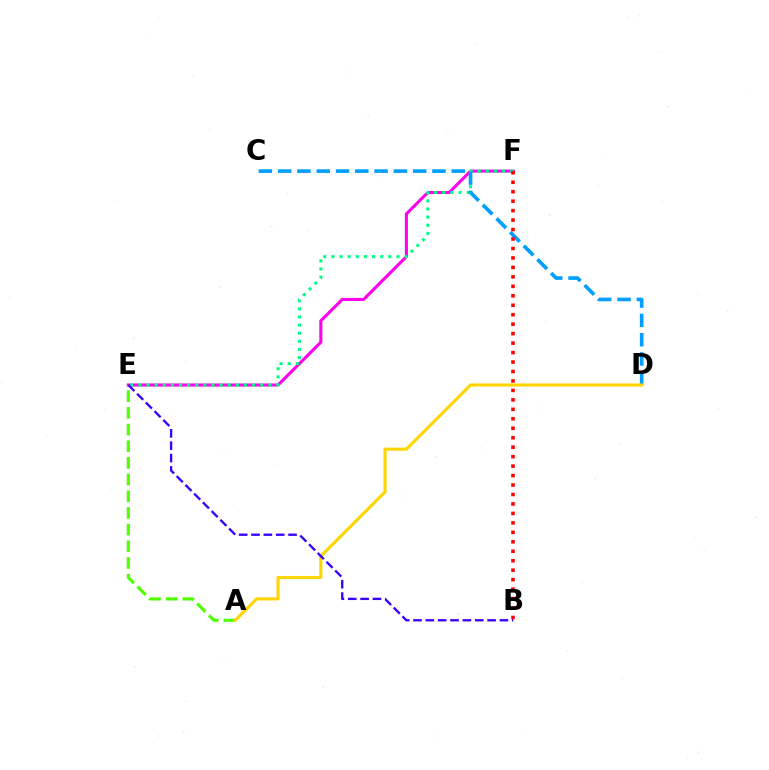{('E', 'F'): [{'color': '#ff00ed', 'line_style': 'solid', 'thickness': 2.21}, {'color': '#00ff86', 'line_style': 'dotted', 'thickness': 2.21}], ('A', 'E'): [{'color': '#4fff00', 'line_style': 'dashed', 'thickness': 2.27}], ('C', 'D'): [{'color': '#009eff', 'line_style': 'dashed', 'thickness': 2.62}], ('A', 'D'): [{'color': '#ffd500', 'line_style': 'solid', 'thickness': 2.23}], ('B', 'E'): [{'color': '#3700ff', 'line_style': 'dashed', 'thickness': 1.68}], ('B', 'F'): [{'color': '#ff0000', 'line_style': 'dotted', 'thickness': 2.57}]}